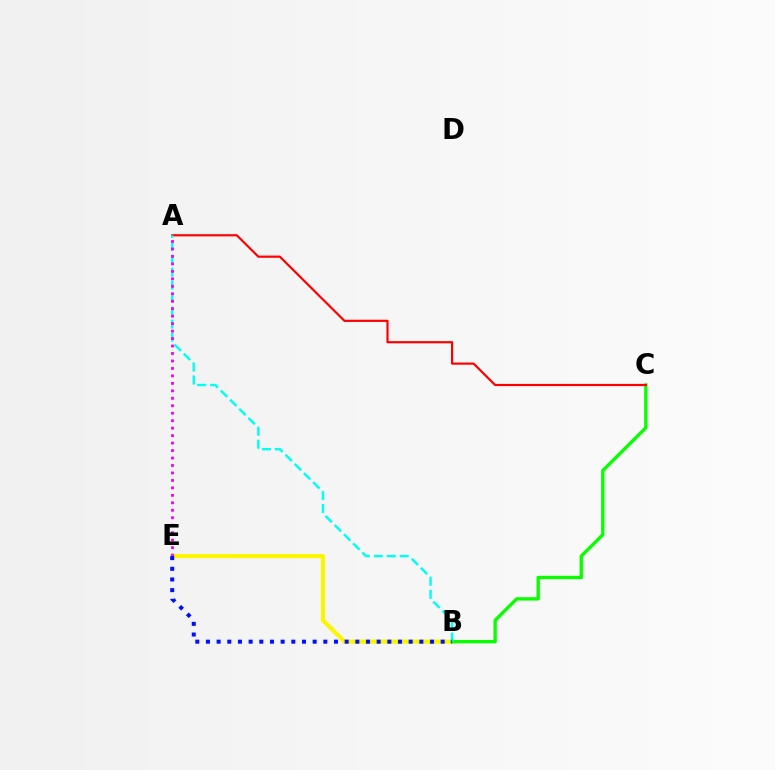{('B', 'E'): [{'color': '#fcf500', 'line_style': 'solid', 'thickness': 2.97}, {'color': '#0010ff', 'line_style': 'dotted', 'thickness': 2.9}], ('B', 'C'): [{'color': '#08ff00', 'line_style': 'solid', 'thickness': 2.41}], ('A', 'C'): [{'color': '#ff0000', 'line_style': 'solid', 'thickness': 1.57}], ('A', 'B'): [{'color': '#00fff6', 'line_style': 'dashed', 'thickness': 1.76}], ('A', 'E'): [{'color': '#ee00ff', 'line_style': 'dotted', 'thickness': 2.03}]}